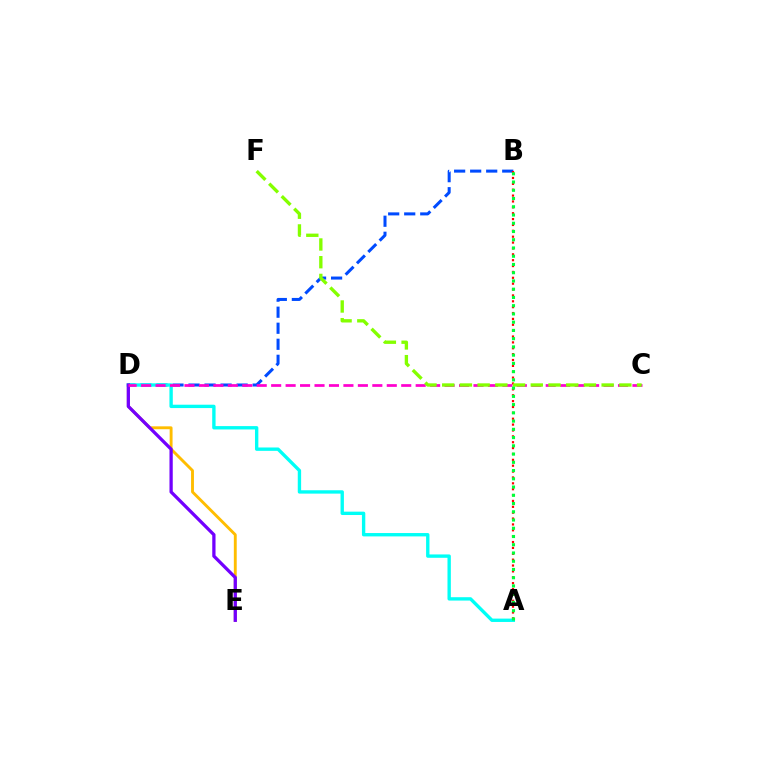{('B', 'D'): [{'color': '#004bff', 'line_style': 'dashed', 'thickness': 2.18}], ('D', 'E'): [{'color': '#ffbd00', 'line_style': 'solid', 'thickness': 2.08}, {'color': '#7200ff', 'line_style': 'solid', 'thickness': 2.36}], ('A', 'D'): [{'color': '#00fff6', 'line_style': 'solid', 'thickness': 2.42}], ('A', 'B'): [{'color': '#ff0000', 'line_style': 'dotted', 'thickness': 1.6}, {'color': '#00ff39', 'line_style': 'dotted', 'thickness': 2.24}], ('C', 'D'): [{'color': '#ff00cf', 'line_style': 'dashed', 'thickness': 1.96}], ('C', 'F'): [{'color': '#84ff00', 'line_style': 'dashed', 'thickness': 2.41}]}